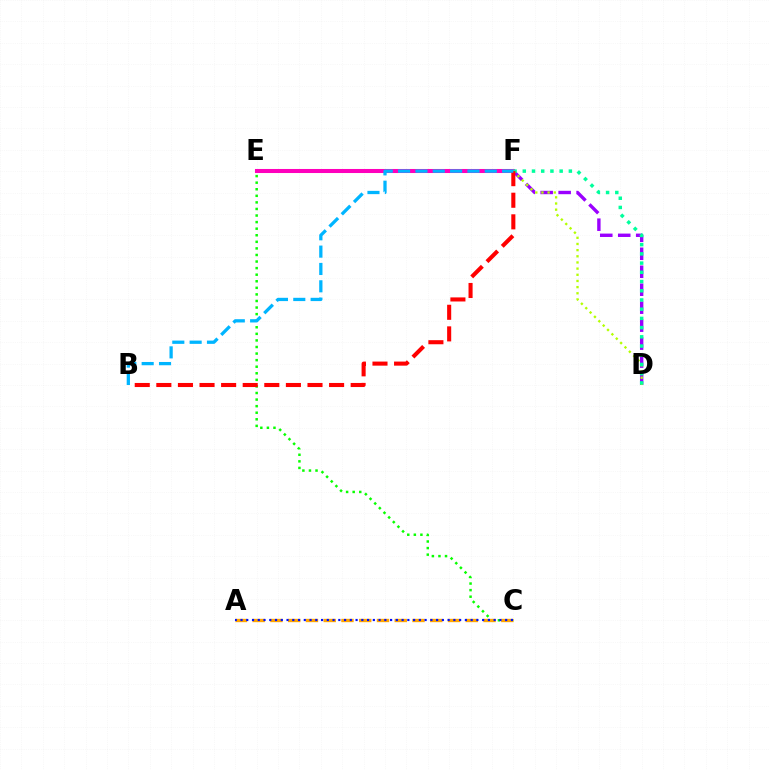{('C', 'E'): [{'color': '#08ff00', 'line_style': 'dotted', 'thickness': 1.79}], ('D', 'F'): [{'color': '#9b00ff', 'line_style': 'dashed', 'thickness': 2.44}, {'color': '#b3ff00', 'line_style': 'dotted', 'thickness': 1.67}, {'color': '#00ff9d', 'line_style': 'dotted', 'thickness': 2.5}], ('E', 'F'): [{'color': '#ff00bd', 'line_style': 'solid', 'thickness': 2.92}], ('A', 'C'): [{'color': '#ffa500', 'line_style': 'dashed', 'thickness': 2.41}, {'color': '#0010ff', 'line_style': 'dotted', 'thickness': 1.56}], ('B', 'F'): [{'color': '#ff0000', 'line_style': 'dashed', 'thickness': 2.93}, {'color': '#00b5ff', 'line_style': 'dashed', 'thickness': 2.36}]}